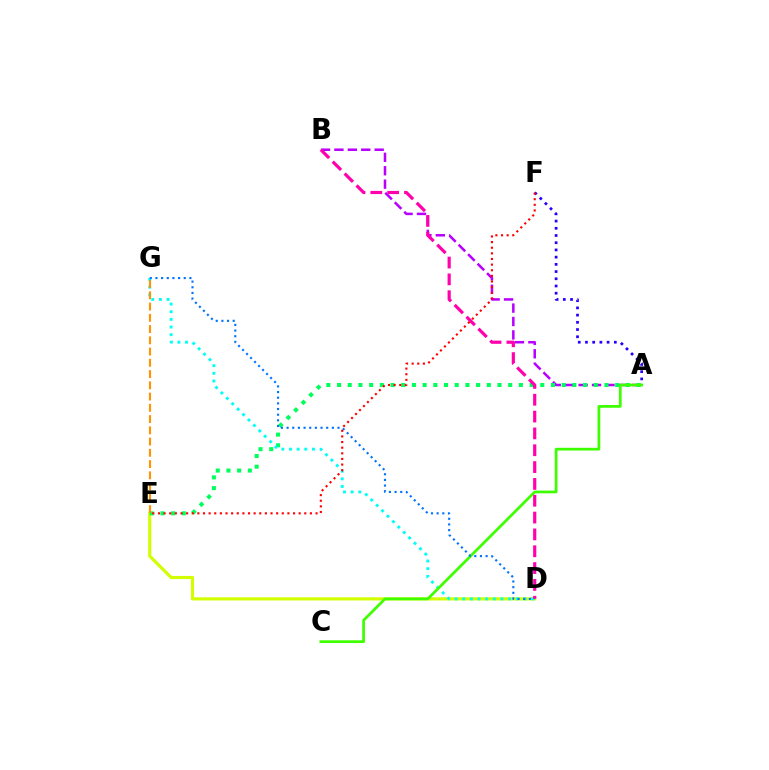{('D', 'E'): [{'color': '#d1ff00', 'line_style': 'solid', 'thickness': 2.27}], ('A', 'B'): [{'color': '#b900ff', 'line_style': 'dashed', 'thickness': 1.82}], ('A', 'E'): [{'color': '#00ff5c', 'line_style': 'dotted', 'thickness': 2.91}], ('A', 'F'): [{'color': '#2500ff', 'line_style': 'dotted', 'thickness': 1.96}], ('D', 'G'): [{'color': '#00fff6', 'line_style': 'dotted', 'thickness': 2.08}, {'color': '#0074ff', 'line_style': 'dotted', 'thickness': 1.54}], ('A', 'C'): [{'color': '#3dff00', 'line_style': 'solid', 'thickness': 1.97}], ('B', 'D'): [{'color': '#ff00ac', 'line_style': 'dashed', 'thickness': 2.29}], ('E', 'F'): [{'color': '#ff0000', 'line_style': 'dotted', 'thickness': 1.53}], ('E', 'G'): [{'color': '#ff9400', 'line_style': 'dashed', 'thickness': 1.53}]}